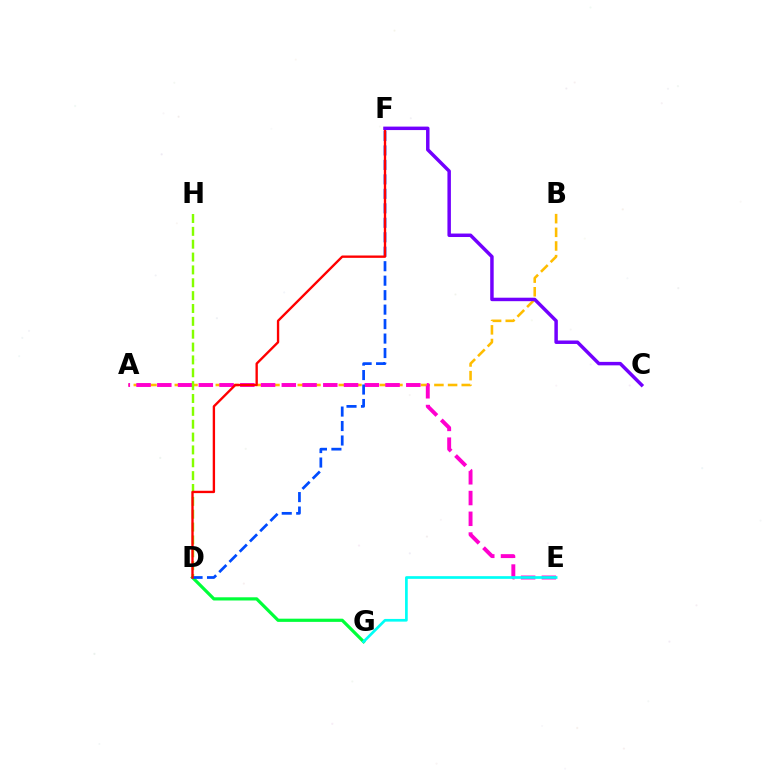{('D', 'G'): [{'color': '#00ff39', 'line_style': 'solid', 'thickness': 2.3}], ('A', 'B'): [{'color': '#ffbd00', 'line_style': 'dashed', 'thickness': 1.86}], ('A', 'E'): [{'color': '#ff00cf', 'line_style': 'dashed', 'thickness': 2.82}], ('E', 'G'): [{'color': '#00fff6', 'line_style': 'solid', 'thickness': 1.94}], ('D', 'H'): [{'color': '#84ff00', 'line_style': 'dashed', 'thickness': 1.75}], ('D', 'F'): [{'color': '#004bff', 'line_style': 'dashed', 'thickness': 1.97}, {'color': '#ff0000', 'line_style': 'solid', 'thickness': 1.7}], ('C', 'F'): [{'color': '#7200ff', 'line_style': 'solid', 'thickness': 2.5}]}